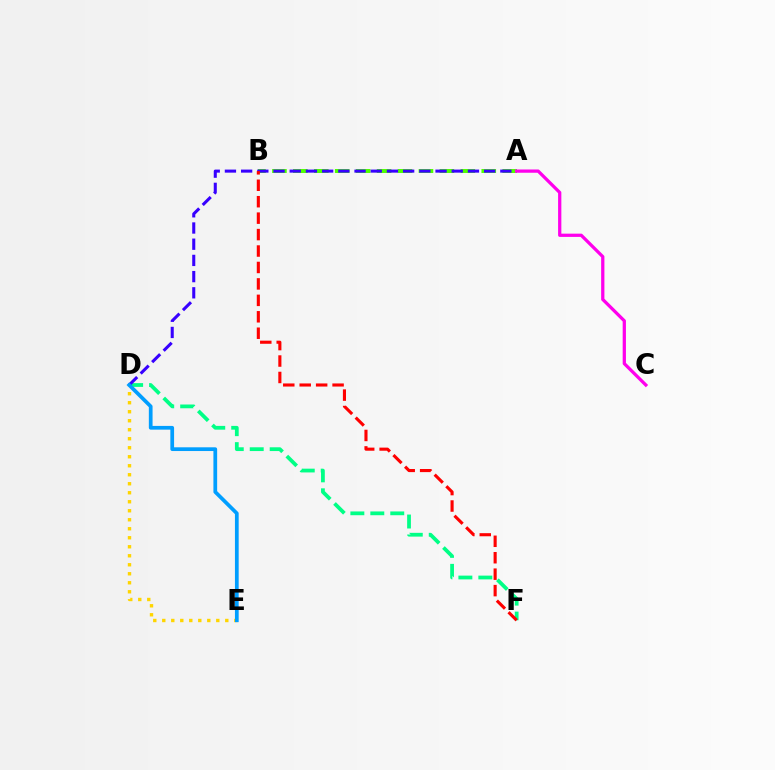{('A', 'B'): [{'color': '#4fff00', 'line_style': 'dashed', 'thickness': 2.84}], ('D', 'E'): [{'color': '#ffd500', 'line_style': 'dotted', 'thickness': 2.45}, {'color': '#009eff', 'line_style': 'solid', 'thickness': 2.69}], ('D', 'F'): [{'color': '#00ff86', 'line_style': 'dashed', 'thickness': 2.71}], ('A', 'D'): [{'color': '#3700ff', 'line_style': 'dashed', 'thickness': 2.2}], ('A', 'C'): [{'color': '#ff00ed', 'line_style': 'solid', 'thickness': 2.34}], ('B', 'F'): [{'color': '#ff0000', 'line_style': 'dashed', 'thickness': 2.23}]}